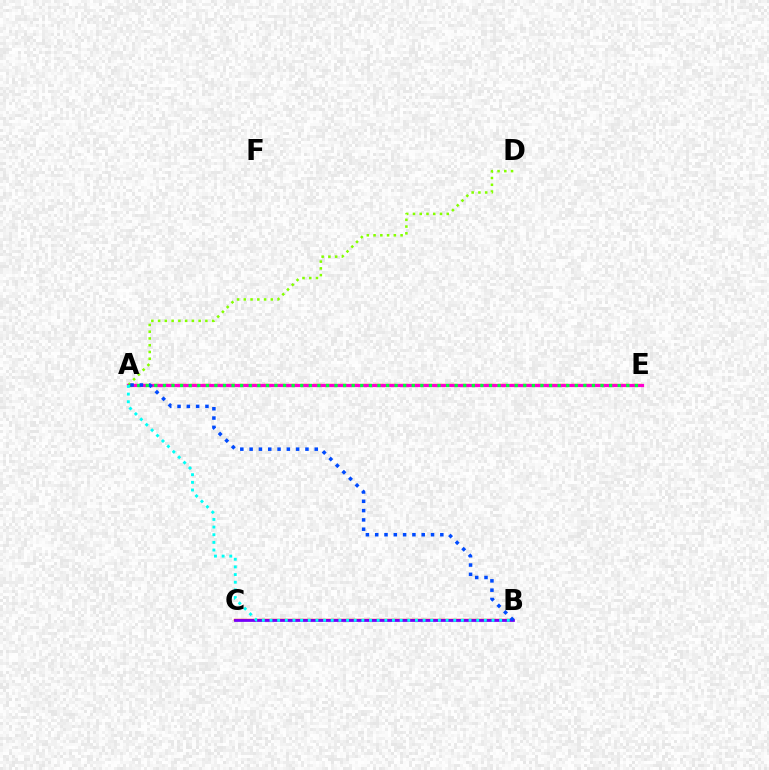{('B', 'C'): [{'color': '#ff0000', 'line_style': 'solid', 'thickness': 1.71}, {'color': '#7200ff', 'line_style': 'solid', 'thickness': 1.96}], ('A', 'D'): [{'color': '#84ff00', 'line_style': 'dotted', 'thickness': 1.84}], ('A', 'E'): [{'color': '#ffbd00', 'line_style': 'dashed', 'thickness': 1.67}, {'color': '#ff00cf', 'line_style': 'solid', 'thickness': 2.32}, {'color': '#00ff39', 'line_style': 'dotted', 'thickness': 2.33}], ('A', 'B'): [{'color': '#00fff6', 'line_style': 'dotted', 'thickness': 2.08}, {'color': '#004bff', 'line_style': 'dotted', 'thickness': 2.53}]}